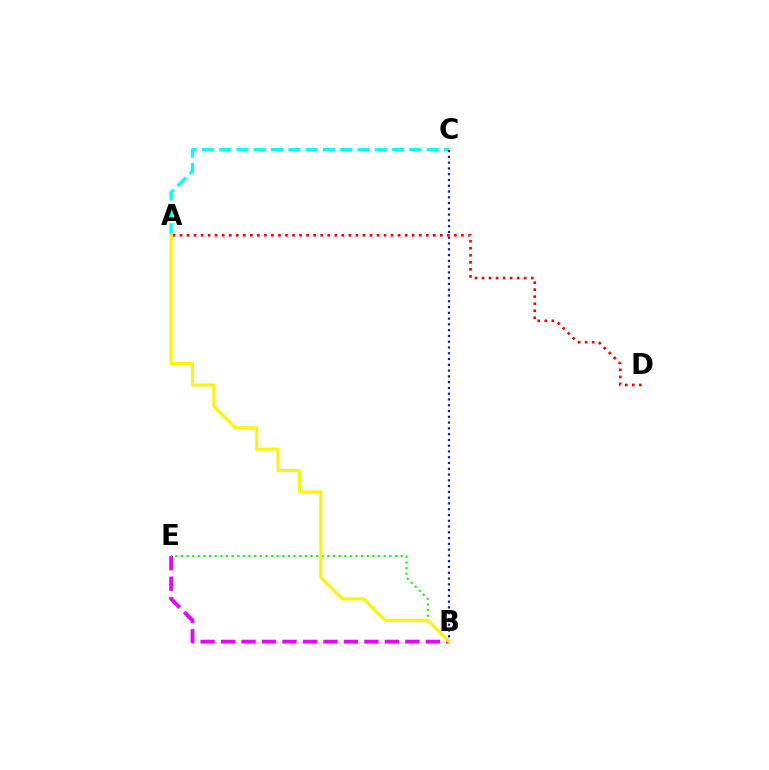{('B', 'E'): [{'color': '#ee00ff', 'line_style': 'dashed', 'thickness': 2.78}, {'color': '#08ff00', 'line_style': 'dotted', 'thickness': 1.53}], ('A', 'C'): [{'color': '#00fff6', 'line_style': 'dashed', 'thickness': 2.35}], ('A', 'D'): [{'color': '#ff0000', 'line_style': 'dotted', 'thickness': 1.91}], ('B', 'C'): [{'color': '#0010ff', 'line_style': 'dotted', 'thickness': 1.57}], ('A', 'B'): [{'color': '#fcf500', 'line_style': 'solid', 'thickness': 2.21}]}